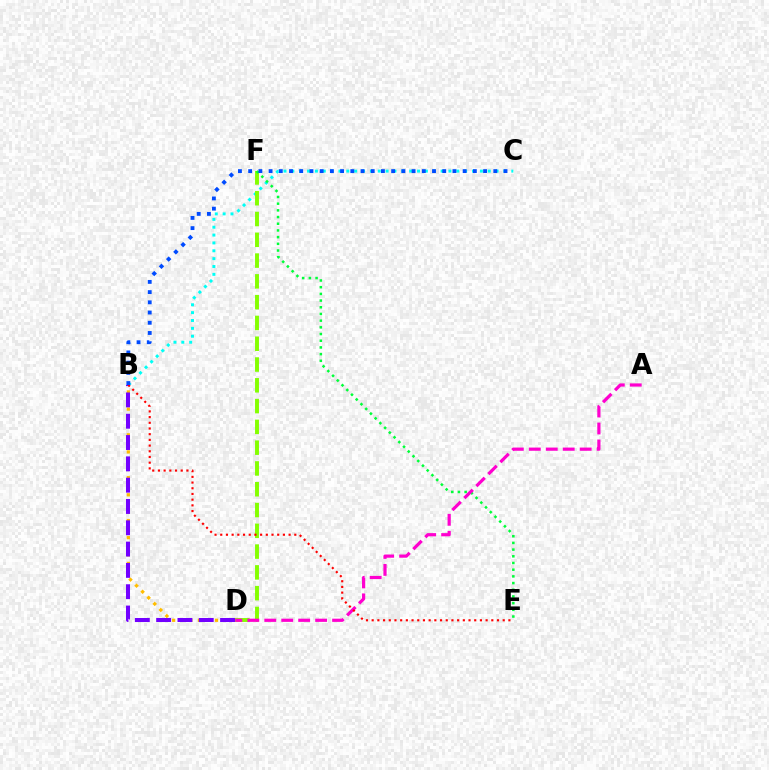{('B', 'D'): [{'color': '#ffbd00', 'line_style': 'dotted', 'thickness': 2.33}, {'color': '#7200ff', 'line_style': 'dashed', 'thickness': 2.89}], ('B', 'C'): [{'color': '#00fff6', 'line_style': 'dotted', 'thickness': 2.13}, {'color': '#004bff', 'line_style': 'dotted', 'thickness': 2.78}], ('D', 'F'): [{'color': '#84ff00', 'line_style': 'dashed', 'thickness': 2.82}], ('E', 'F'): [{'color': '#00ff39', 'line_style': 'dotted', 'thickness': 1.82}], ('A', 'D'): [{'color': '#ff00cf', 'line_style': 'dashed', 'thickness': 2.3}], ('B', 'E'): [{'color': '#ff0000', 'line_style': 'dotted', 'thickness': 1.55}]}